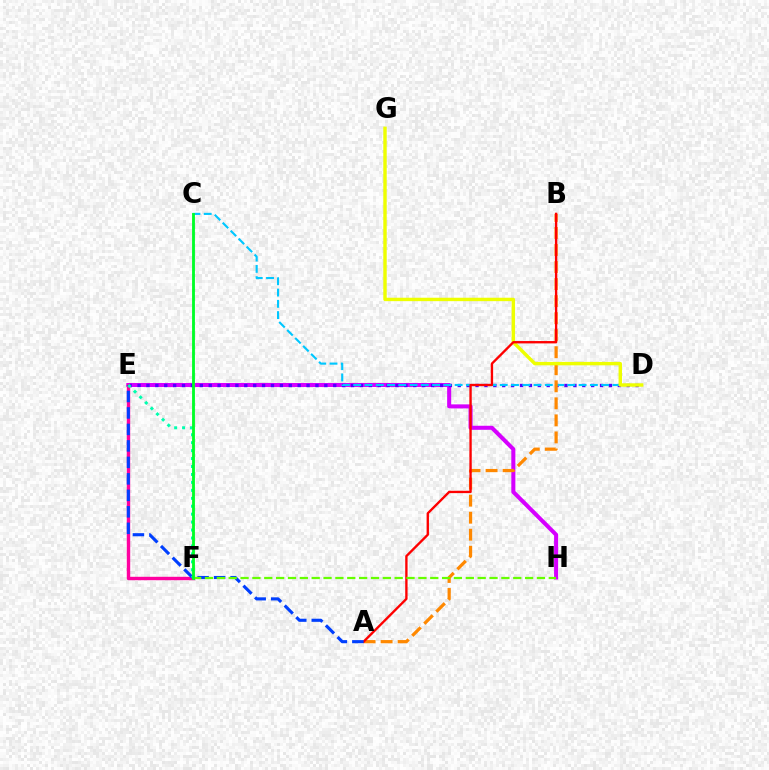{('E', 'H'): [{'color': '#d600ff', 'line_style': 'solid', 'thickness': 2.91}], ('D', 'E'): [{'color': '#4f00ff', 'line_style': 'dotted', 'thickness': 2.42}], ('C', 'D'): [{'color': '#00c7ff', 'line_style': 'dashed', 'thickness': 1.53}], ('A', 'B'): [{'color': '#ff8800', 'line_style': 'dashed', 'thickness': 2.31}, {'color': '#ff0000', 'line_style': 'solid', 'thickness': 1.7}], ('E', 'F'): [{'color': '#ff00a0', 'line_style': 'solid', 'thickness': 2.45}, {'color': '#00ffaf', 'line_style': 'dotted', 'thickness': 2.16}], ('D', 'G'): [{'color': '#eeff00', 'line_style': 'solid', 'thickness': 2.46}], ('A', 'E'): [{'color': '#003fff', 'line_style': 'dashed', 'thickness': 2.24}], ('F', 'H'): [{'color': '#66ff00', 'line_style': 'dashed', 'thickness': 1.61}], ('C', 'F'): [{'color': '#00ff27', 'line_style': 'solid', 'thickness': 2.05}]}